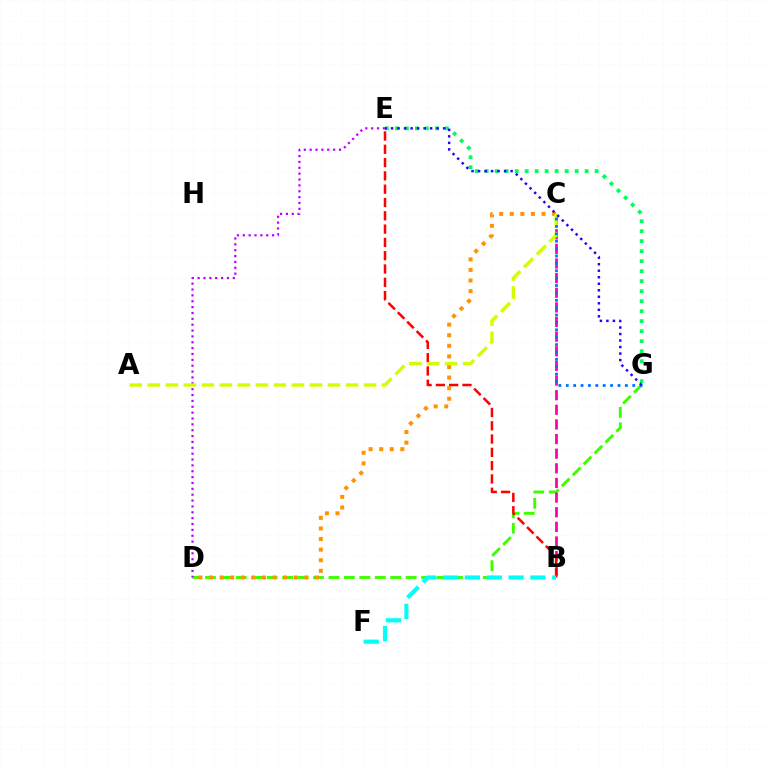{('D', 'G'): [{'color': '#3dff00', 'line_style': 'dashed', 'thickness': 2.1}], ('B', 'C'): [{'color': '#ff00ac', 'line_style': 'dashed', 'thickness': 1.99}], ('E', 'G'): [{'color': '#00ff5c', 'line_style': 'dotted', 'thickness': 2.72}, {'color': '#2500ff', 'line_style': 'dotted', 'thickness': 1.77}], ('B', 'E'): [{'color': '#ff0000', 'line_style': 'dashed', 'thickness': 1.81}], ('C', 'D'): [{'color': '#ff9400', 'line_style': 'dotted', 'thickness': 2.88}], ('D', 'E'): [{'color': '#b900ff', 'line_style': 'dotted', 'thickness': 1.59}], ('B', 'F'): [{'color': '#00fff6', 'line_style': 'dashed', 'thickness': 2.97}], ('A', 'C'): [{'color': '#d1ff00', 'line_style': 'dashed', 'thickness': 2.45}], ('C', 'G'): [{'color': '#0074ff', 'line_style': 'dotted', 'thickness': 2.01}]}